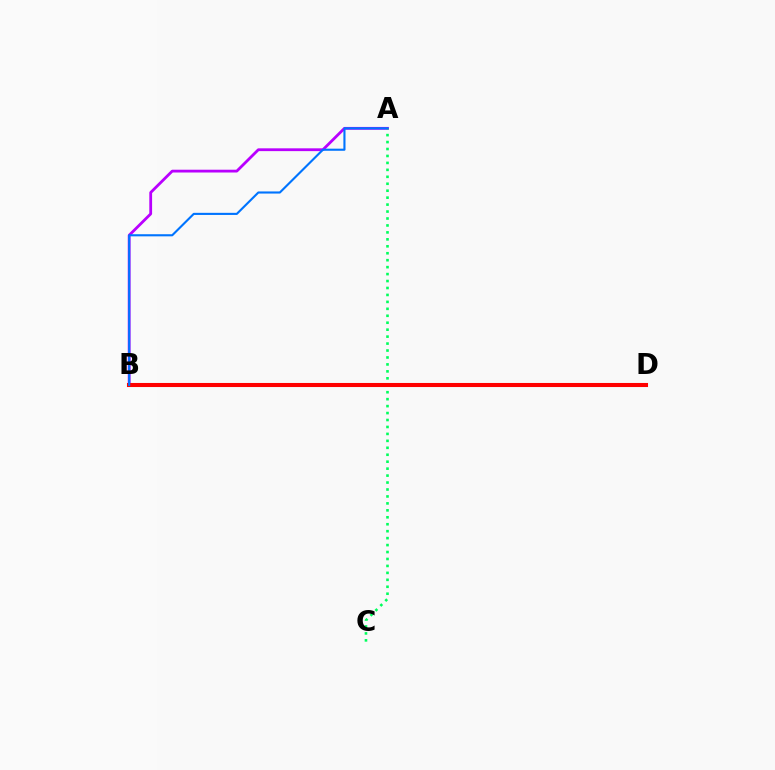{('A', 'B'): [{'color': '#b900ff', 'line_style': 'solid', 'thickness': 2.01}, {'color': '#0074ff', 'line_style': 'solid', 'thickness': 1.52}], ('B', 'D'): [{'color': '#d1ff00', 'line_style': 'dotted', 'thickness': 1.65}, {'color': '#ff0000', 'line_style': 'solid', 'thickness': 2.93}], ('A', 'C'): [{'color': '#00ff5c', 'line_style': 'dotted', 'thickness': 1.89}]}